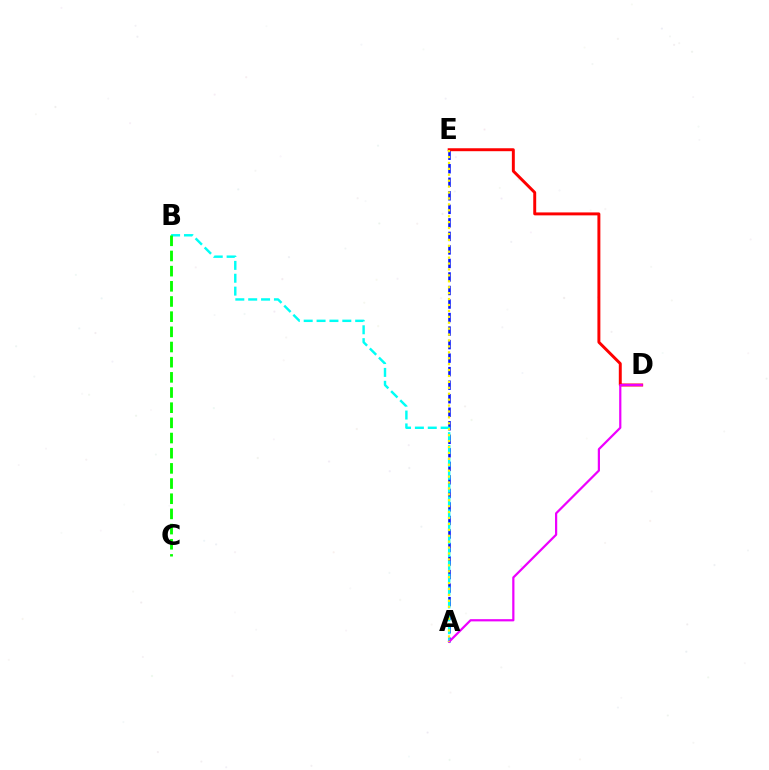{('A', 'E'): [{'color': '#0010ff', 'line_style': 'dashed', 'thickness': 1.84}, {'color': '#fcf500', 'line_style': 'dotted', 'thickness': 1.61}], ('D', 'E'): [{'color': '#ff0000', 'line_style': 'solid', 'thickness': 2.12}], ('A', 'B'): [{'color': '#00fff6', 'line_style': 'dashed', 'thickness': 1.75}], ('A', 'D'): [{'color': '#ee00ff', 'line_style': 'solid', 'thickness': 1.6}], ('B', 'C'): [{'color': '#08ff00', 'line_style': 'dashed', 'thickness': 2.06}]}